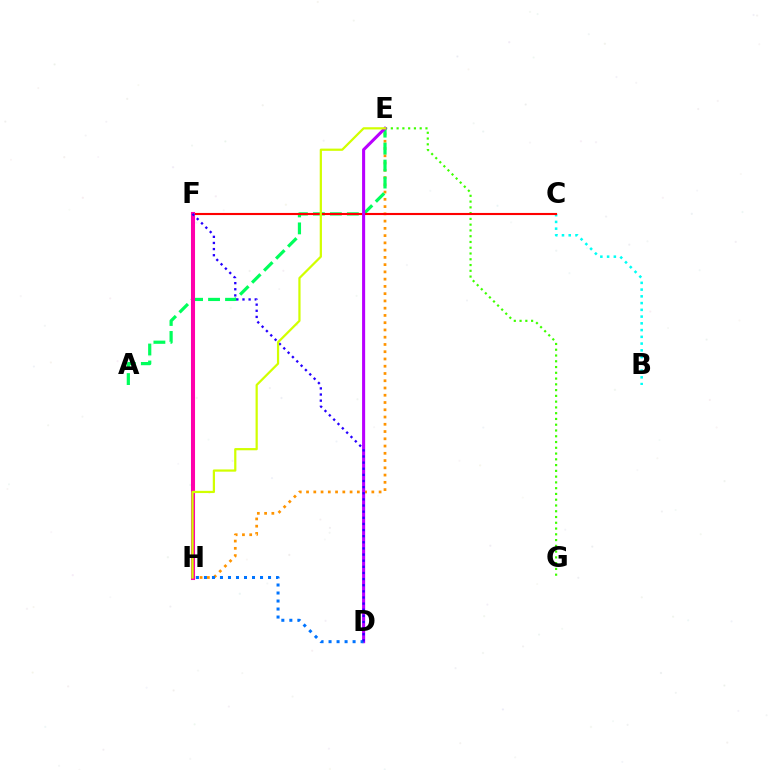{('E', 'H'): [{'color': '#ff9400', 'line_style': 'dotted', 'thickness': 1.97}, {'color': '#d1ff00', 'line_style': 'solid', 'thickness': 1.6}], ('B', 'C'): [{'color': '#00fff6', 'line_style': 'dotted', 'thickness': 1.83}], ('A', 'E'): [{'color': '#00ff5c', 'line_style': 'dashed', 'thickness': 2.31}], ('E', 'G'): [{'color': '#3dff00', 'line_style': 'dotted', 'thickness': 1.57}], ('C', 'F'): [{'color': '#ff0000', 'line_style': 'solid', 'thickness': 1.52}], ('D', 'E'): [{'color': '#b900ff', 'line_style': 'solid', 'thickness': 2.21}], ('F', 'H'): [{'color': '#ff00ac', 'line_style': 'solid', 'thickness': 2.93}], ('D', 'H'): [{'color': '#0074ff', 'line_style': 'dotted', 'thickness': 2.18}], ('D', 'F'): [{'color': '#2500ff', 'line_style': 'dotted', 'thickness': 1.67}]}